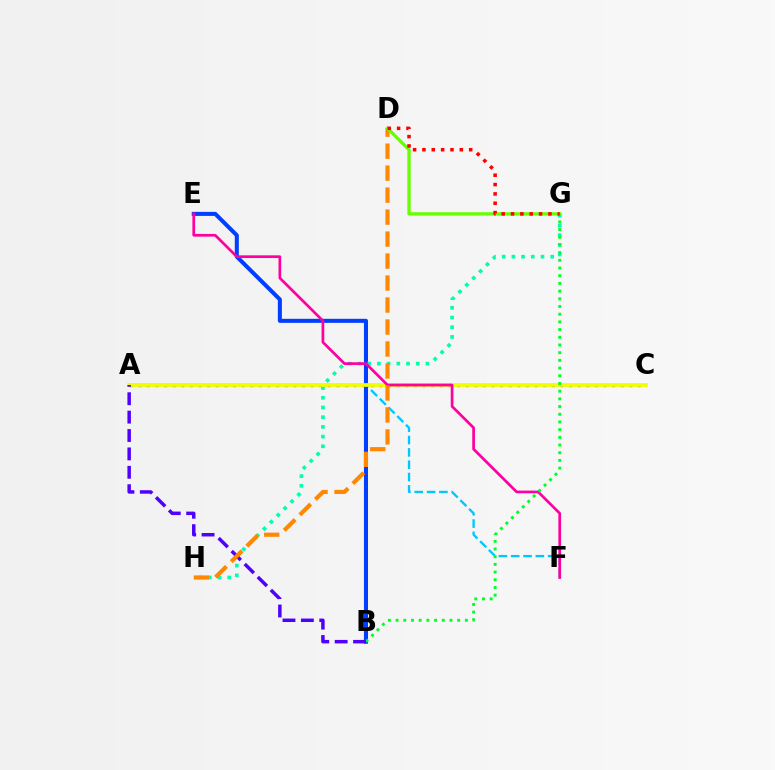{('A', 'F'): [{'color': '#00c7ff', 'line_style': 'dashed', 'thickness': 1.67}], ('B', 'E'): [{'color': '#003fff', 'line_style': 'solid', 'thickness': 2.91}], ('A', 'C'): [{'color': '#d600ff', 'line_style': 'dotted', 'thickness': 2.34}, {'color': '#eeff00', 'line_style': 'solid', 'thickness': 2.68}], ('G', 'H'): [{'color': '#00ffaf', 'line_style': 'dotted', 'thickness': 2.64}], ('E', 'F'): [{'color': '#ff00a0', 'line_style': 'solid', 'thickness': 1.96}], ('B', 'G'): [{'color': '#00ff27', 'line_style': 'dotted', 'thickness': 2.09}], ('A', 'B'): [{'color': '#4f00ff', 'line_style': 'dashed', 'thickness': 2.5}], ('D', 'H'): [{'color': '#ff8800', 'line_style': 'dashed', 'thickness': 2.99}], ('D', 'G'): [{'color': '#66ff00', 'line_style': 'solid', 'thickness': 2.39}, {'color': '#ff0000', 'line_style': 'dotted', 'thickness': 2.54}]}